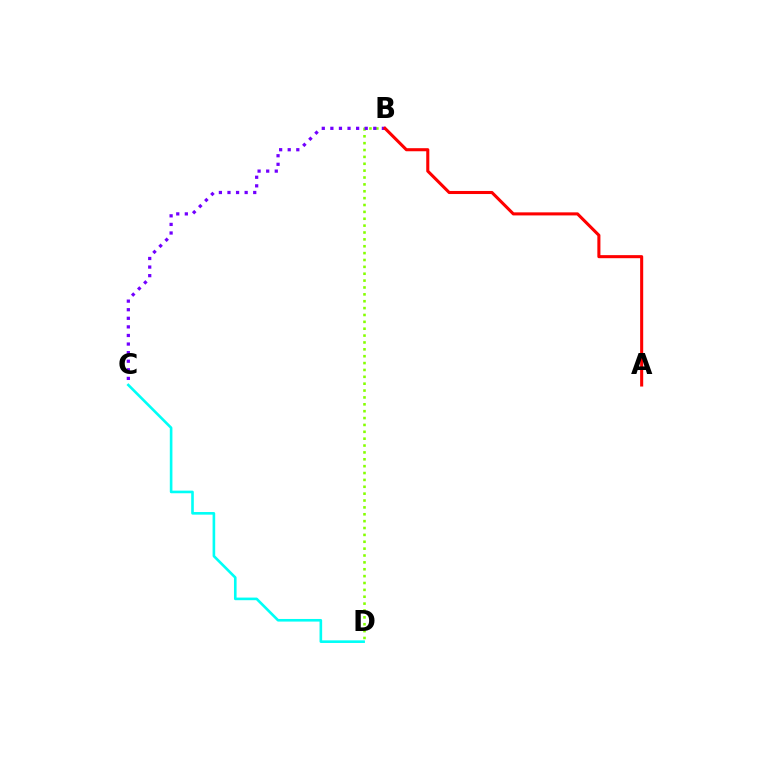{('C', 'D'): [{'color': '#00fff6', 'line_style': 'solid', 'thickness': 1.89}], ('B', 'D'): [{'color': '#84ff00', 'line_style': 'dotted', 'thickness': 1.87}], ('B', 'C'): [{'color': '#7200ff', 'line_style': 'dotted', 'thickness': 2.33}], ('A', 'B'): [{'color': '#ff0000', 'line_style': 'solid', 'thickness': 2.21}]}